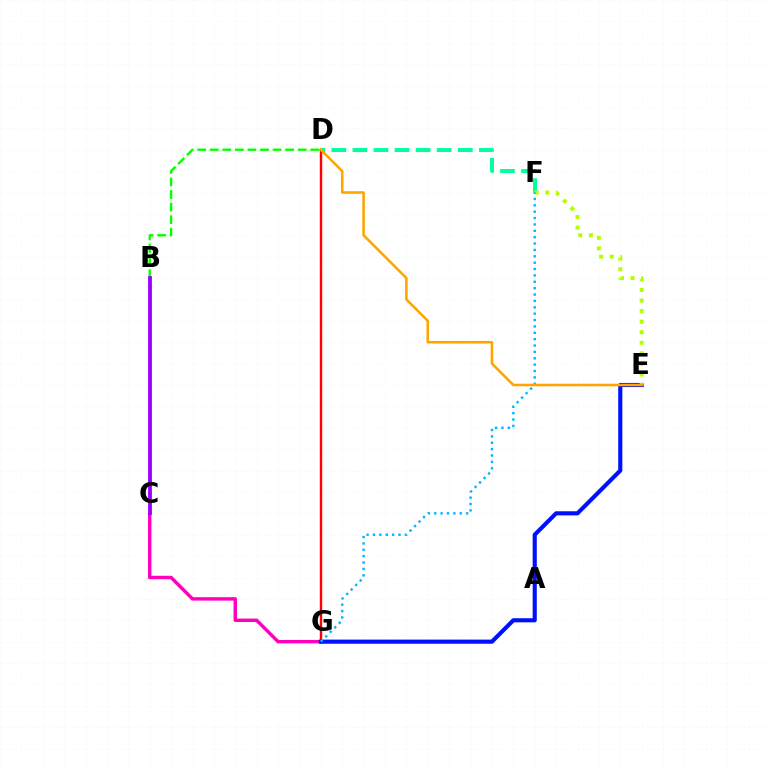{('C', 'G'): [{'color': '#ff00bd', 'line_style': 'solid', 'thickness': 2.47}], ('B', 'D'): [{'color': '#08ff00', 'line_style': 'dashed', 'thickness': 1.71}], ('D', 'G'): [{'color': '#ff0000', 'line_style': 'solid', 'thickness': 1.73}], ('E', 'G'): [{'color': '#0010ff', 'line_style': 'solid', 'thickness': 2.97}], ('D', 'F'): [{'color': '#00ff9d', 'line_style': 'dashed', 'thickness': 2.86}], ('E', 'F'): [{'color': '#b3ff00', 'line_style': 'dotted', 'thickness': 2.87}], ('F', 'G'): [{'color': '#00b5ff', 'line_style': 'dotted', 'thickness': 1.73}], ('B', 'C'): [{'color': '#9b00ff', 'line_style': 'solid', 'thickness': 2.75}], ('D', 'E'): [{'color': '#ffa500', 'line_style': 'solid', 'thickness': 1.85}]}